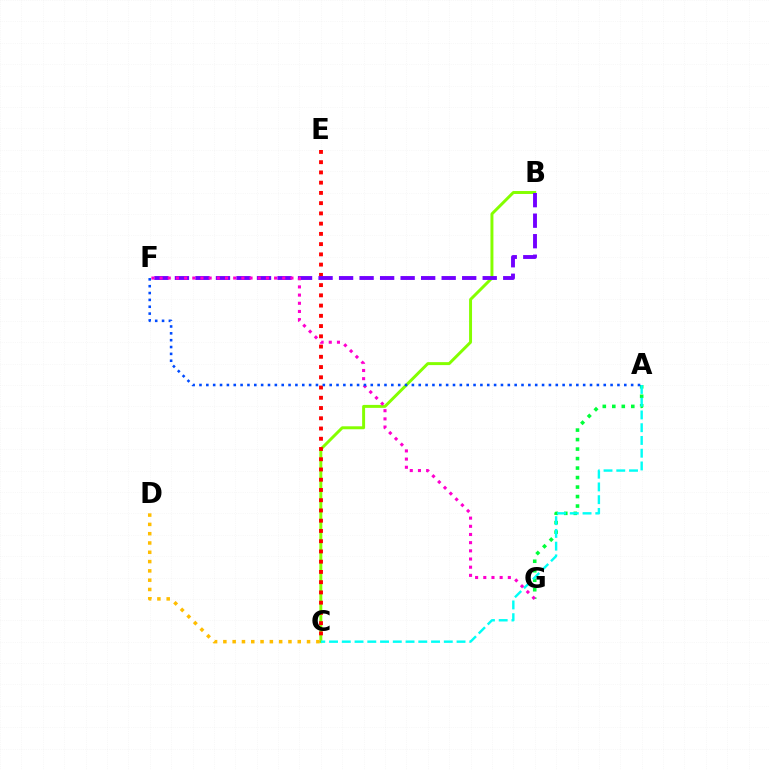{('B', 'C'): [{'color': '#84ff00', 'line_style': 'solid', 'thickness': 2.13}], ('A', 'G'): [{'color': '#00ff39', 'line_style': 'dotted', 'thickness': 2.58}], ('C', 'E'): [{'color': '#ff0000', 'line_style': 'dotted', 'thickness': 2.78}], ('B', 'F'): [{'color': '#7200ff', 'line_style': 'dashed', 'thickness': 2.79}], ('A', 'C'): [{'color': '#00fff6', 'line_style': 'dashed', 'thickness': 1.73}], ('C', 'D'): [{'color': '#ffbd00', 'line_style': 'dotted', 'thickness': 2.53}], ('F', 'G'): [{'color': '#ff00cf', 'line_style': 'dotted', 'thickness': 2.22}], ('A', 'F'): [{'color': '#004bff', 'line_style': 'dotted', 'thickness': 1.86}]}